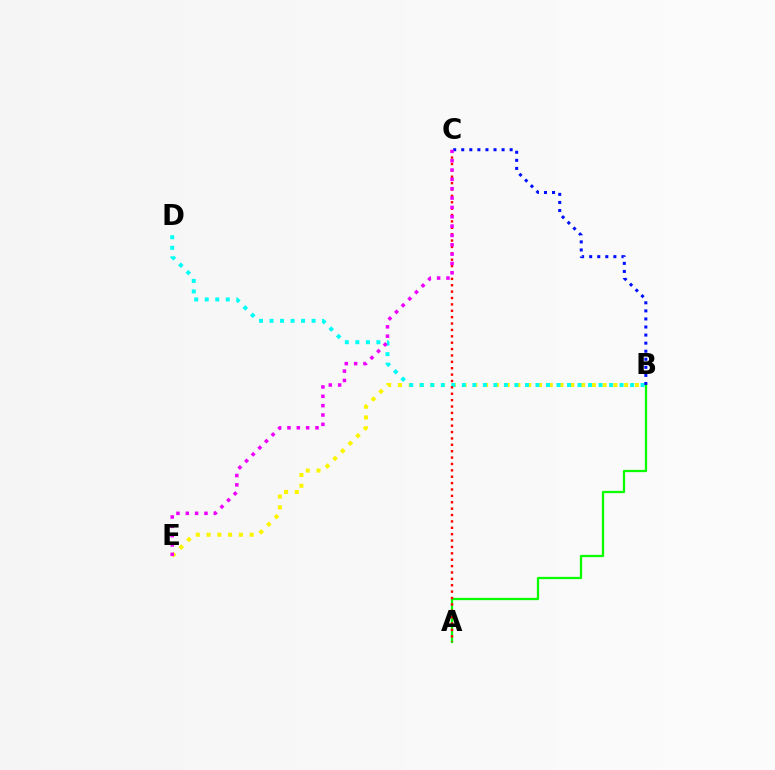{('B', 'E'): [{'color': '#fcf500', 'line_style': 'dotted', 'thickness': 2.93}], ('B', 'D'): [{'color': '#00fff6', 'line_style': 'dotted', 'thickness': 2.86}], ('A', 'B'): [{'color': '#08ff00', 'line_style': 'solid', 'thickness': 1.64}], ('B', 'C'): [{'color': '#0010ff', 'line_style': 'dotted', 'thickness': 2.19}], ('A', 'C'): [{'color': '#ff0000', 'line_style': 'dotted', 'thickness': 1.73}], ('C', 'E'): [{'color': '#ee00ff', 'line_style': 'dotted', 'thickness': 2.54}]}